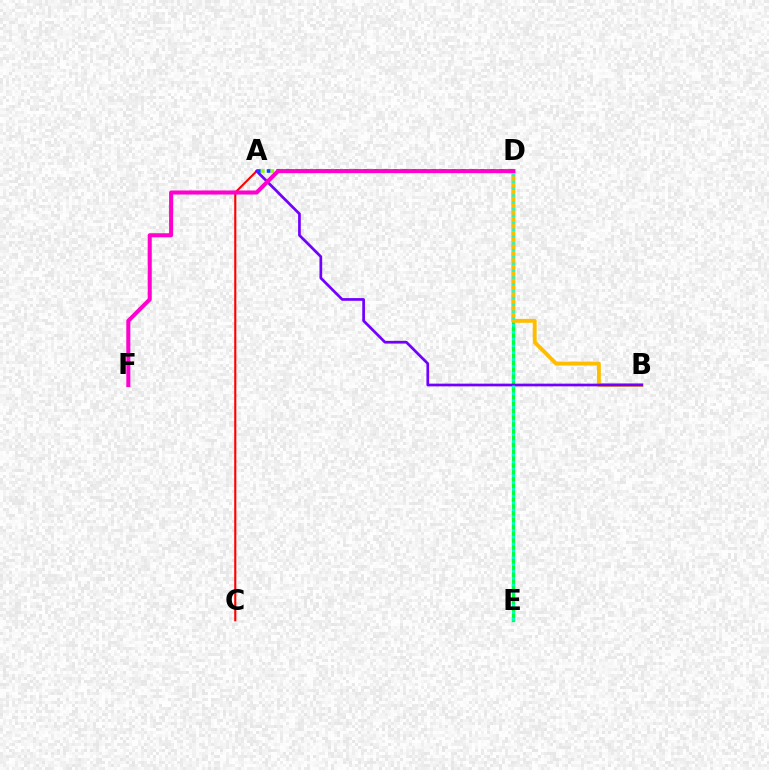{('D', 'E'): [{'color': '#00ff39', 'line_style': 'solid', 'thickness': 2.34}, {'color': '#00fff6', 'line_style': 'dotted', 'thickness': 1.86}], ('A', 'D'): [{'color': '#84ff00', 'line_style': 'dotted', 'thickness': 2.6}, {'color': '#004bff', 'line_style': 'dotted', 'thickness': 2.64}], ('A', 'C'): [{'color': '#ff0000', 'line_style': 'solid', 'thickness': 1.53}], ('B', 'D'): [{'color': '#ffbd00', 'line_style': 'solid', 'thickness': 2.8}], ('A', 'B'): [{'color': '#7200ff', 'line_style': 'solid', 'thickness': 1.95}], ('D', 'F'): [{'color': '#ff00cf', 'line_style': 'solid', 'thickness': 2.92}]}